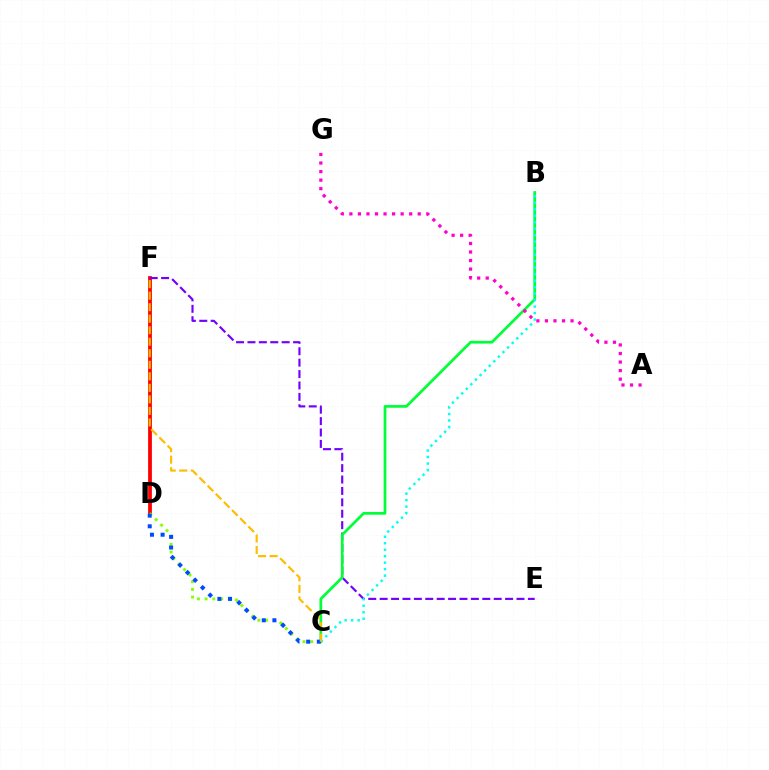{('D', 'F'): [{'color': '#ff0000', 'line_style': 'solid', 'thickness': 2.72}], ('E', 'F'): [{'color': '#7200ff', 'line_style': 'dashed', 'thickness': 1.55}], ('C', 'D'): [{'color': '#84ff00', 'line_style': 'dotted', 'thickness': 2.09}, {'color': '#004bff', 'line_style': 'dotted', 'thickness': 2.89}], ('B', 'C'): [{'color': '#00ff39', 'line_style': 'solid', 'thickness': 1.97}, {'color': '#00fff6', 'line_style': 'dotted', 'thickness': 1.76}], ('C', 'F'): [{'color': '#ffbd00', 'line_style': 'dashed', 'thickness': 1.57}], ('A', 'G'): [{'color': '#ff00cf', 'line_style': 'dotted', 'thickness': 2.32}]}